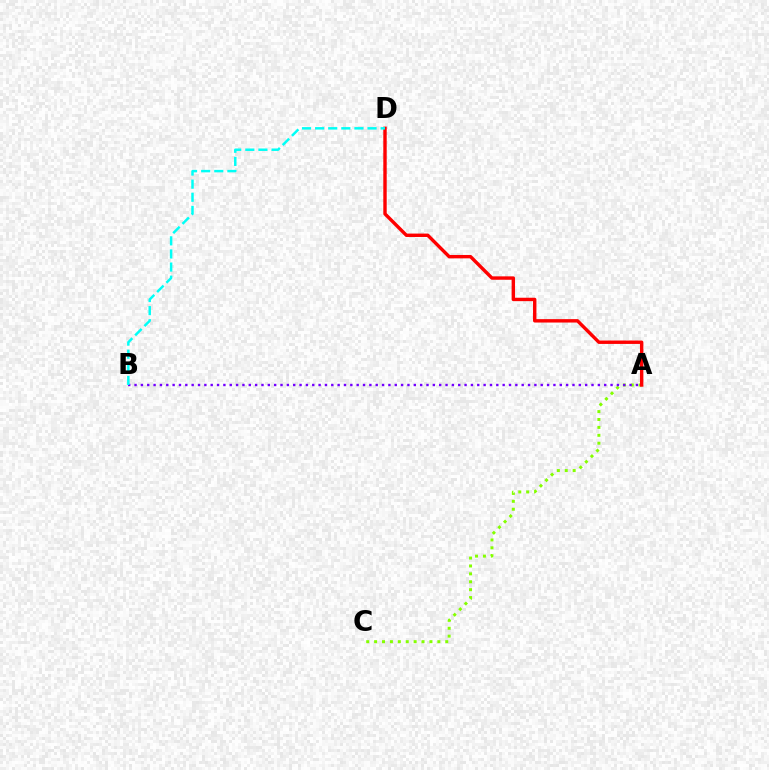{('A', 'C'): [{'color': '#84ff00', 'line_style': 'dotted', 'thickness': 2.15}], ('A', 'D'): [{'color': '#ff0000', 'line_style': 'solid', 'thickness': 2.45}], ('A', 'B'): [{'color': '#7200ff', 'line_style': 'dotted', 'thickness': 1.72}], ('B', 'D'): [{'color': '#00fff6', 'line_style': 'dashed', 'thickness': 1.78}]}